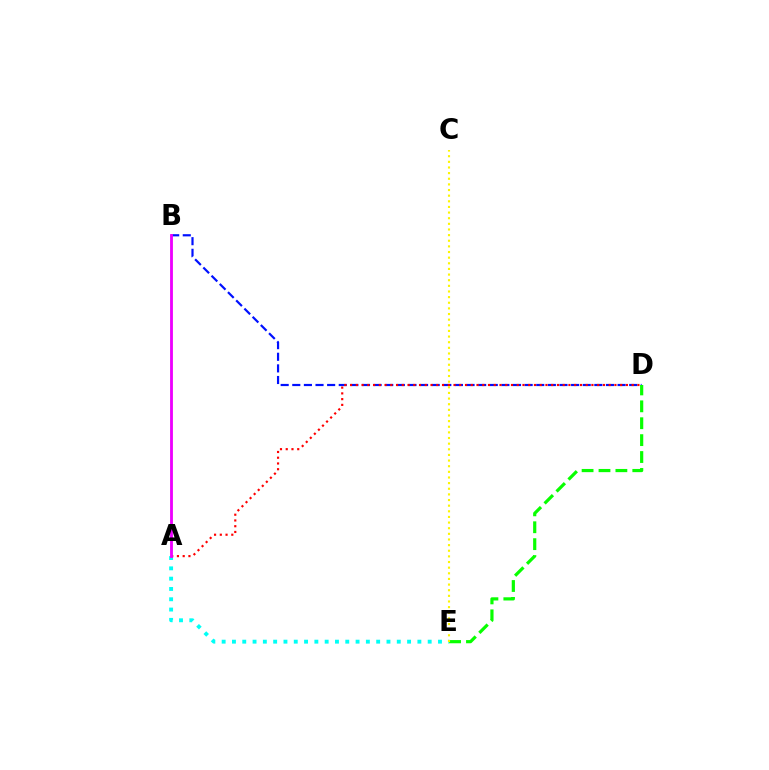{('B', 'D'): [{'color': '#0010ff', 'line_style': 'dashed', 'thickness': 1.58}], ('A', 'E'): [{'color': '#00fff6', 'line_style': 'dotted', 'thickness': 2.8}], ('A', 'D'): [{'color': '#ff0000', 'line_style': 'dotted', 'thickness': 1.56}], ('A', 'B'): [{'color': '#ee00ff', 'line_style': 'solid', 'thickness': 2.04}], ('D', 'E'): [{'color': '#08ff00', 'line_style': 'dashed', 'thickness': 2.3}], ('C', 'E'): [{'color': '#fcf500', 'line_style': 'dotted', 'thickness': 1.53}]}